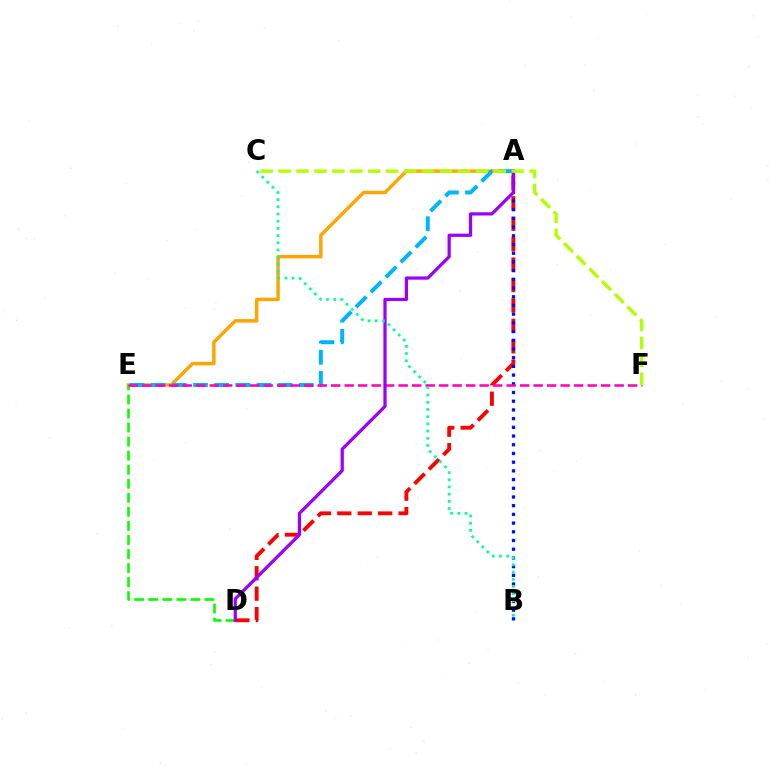{('A', 'D'): [{'color': '#ff0000', 'line_style': 'dashed', 'thickness': 2.77}, {'color': '#9b00ff', 'line_style': 'solid', 'thickness': 2.33}], ('A', 'E'): [{'color': '#ffa500', 'line_style': 'solid', 'thickness': 2.49}, {'color': '#00b5ff', 'line_style': 'dashed', 'thickness': 2.87}], ('A', 'B'): [{'color': '#0010ff', 'line_style': 'dotted', 'thickness': 2.37}], ('D', 'E'): [{'color': '#08ff00', 'line_style': 'dashed', 'thickness': 1.91}], ('E', 'F'): [{'color': '#ff00bd', 'line_style': 'dashed', 'thickness': 1.83}], ('B', 'C'): [{'color': '#00ff9d', 'line_style': 'dotted', 'thickness': 1.96}], ('C', 'F'): [{'color': '#b3ff00', 'line_style': 'dashed', 'thickness': 2.44}]}